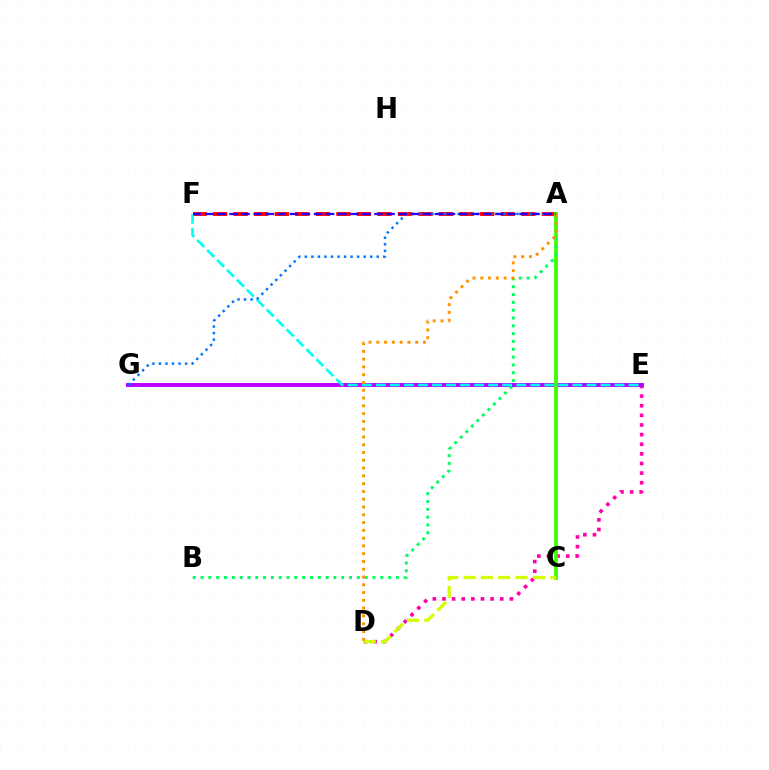{('A', 'F'): [{'color': '#ff0000', 'line_style': 'dashed', 'thickness': 2.79}, {'color': '#2500ff', 'line_style': 'dashed', 'thickness': 1.64}], ('D', 'E'): [{'color': '#ff00ac', 'line_style': 'dotted', 'thickness': 2.62}], ('E', 'G'): [{'color': '#b900ff', 'line_style': 'solid', 'thickness': 2.85}], ('A', 'C'): [{'color': '#3dff00', 'line_style': 'solid', 'thickness': 2.74}], ('C', 'D'): [{'color': '#d1ff00', 'line_style': 'dashed', 'thickness': 2.36}], ('A', 'B'): [{'color': '#00ff5c', 'line_style': 'dotted', 'thickness': 2.12}], ('E', 'F'): [{'color': '#00fff6', 'line_style': 'dashed', 'thickness': 1.91}], ('A', 'D'): [{'color': '#ff9400', 'line_style': 'dotted', 'thickness': 2.11}], ('A', 'G'): [{'color': '#0074ff', 'line_style': 'dotted', 'thickness': 1.78}]}